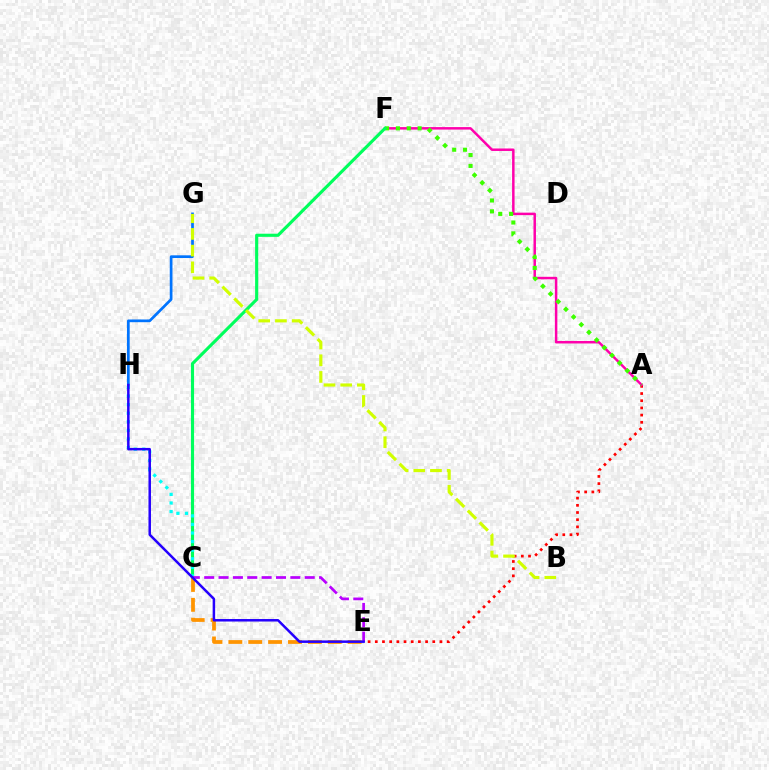{('A', 'E'): [{'color': '#ff0000', 'line_style': 'dotted', 'thickness': 1.95}], ('A', 'F'): [{'color': '#ff00ac', 'line_style': 'solid', 'thickness': 1.79}, {'color': '#3dff00', 'line_style': 'dotted', 'thickness': 2.95}], ('G', 'H'): [{'color': '#0074ff', 'line_style': 'solid', 'thickness': 1.95}], ('C', 'F'): [{'color': '#00ff5c', 'line_style': 'solid', 'thickness': 2.25}], ('C', 'H'): [{'color': '#00fff6', 'line_style': 'dotted', 'thickness': 2.33}], ('B', 'G'): [{'color': '#d1ff00', 'line_style': 'dashed', 'thickness': 2.27}], ('C', 'E'): [{'color': '#ff9400', 'line_style': 'dashed', 'thickness': 2.7}, {'color': '#b900ff', 'line_style': 'dashed', 'thickness': 1.95}], ('E', 'H'): [{'color': '#2500ff', 'line_style': 'solid', 'thickness': 1.8}]}